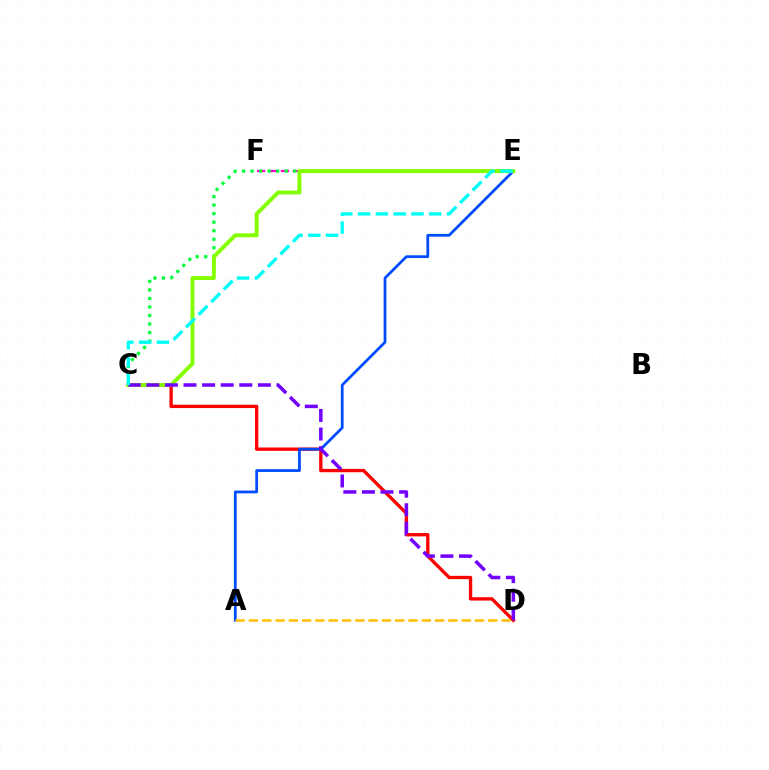{('C', 'D'): [{'color': '#ff0000', 'line_style': 'solid', 'thickness': 2.4}, {'color': '#7200ff', 'line_style': 'dashed', 'thickness': 2.53}], ('A', 'E'): [{'color': '#004bff', 'line_style': 'solid', 'thickness': 1.98}], ('A', 'D'): [{'color': '#ffbd00', 'line_style': 'dashed', 'thickness': 1.81}], ('E', 'F'): [{'color': '#ff00cf', 'line_style': 'dashed', 'thickness': 1.62}], ('C', 'E'): [{'color': '#00ff39', 'line_style': 'dotted', 'thickness': 2.32}, {'color': '#84ff00', 'line_style': 'solid', 'thickness': 2.82}, {'color': '#00fff6', 'line_style': 'dashed', 'thickness': 2.42}]}